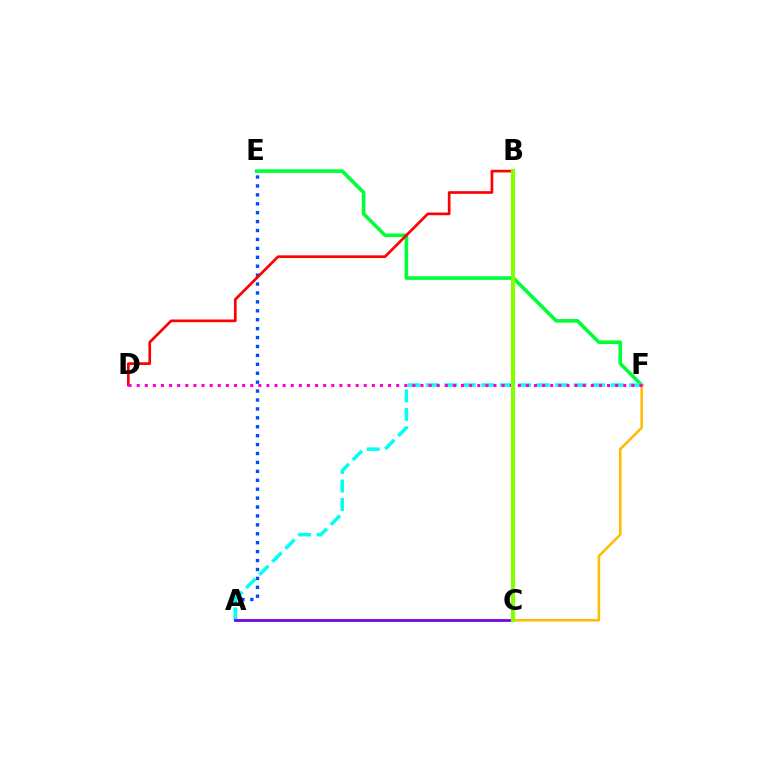{('E', 'F'): [{'color': '#00ff39', 'line_style': 'solid', 'thickness': 2.61}], ('A', 'F'): [{'color': '#ffbd00', 'line_style': 'solid', 'thickness': 1.84}, {'color': '#00fff6', 'line_style': 'dashed', 'thickness': 2.51}], ('A', 'E'): [{'color': '#004bff', 'line_style': 'dotted', 'thickness': 2.42}], ('B', 'D'): [{'color': '#ff0000', 'line_style': 'solid', 'thickness': 1.93}], ('D', 'F'): [{'color': '#ff00cf', 'line_style': 'dotted', 'thickness': 2.2}], ('A', 'C'): [{'color': '#7200ff', 'line_style': 'solid', 'thickness': 1.94}], ('B', 'C'): [{'color': '#84ff00', 'line_style': 'solid', 'thickness': 2.99}]}